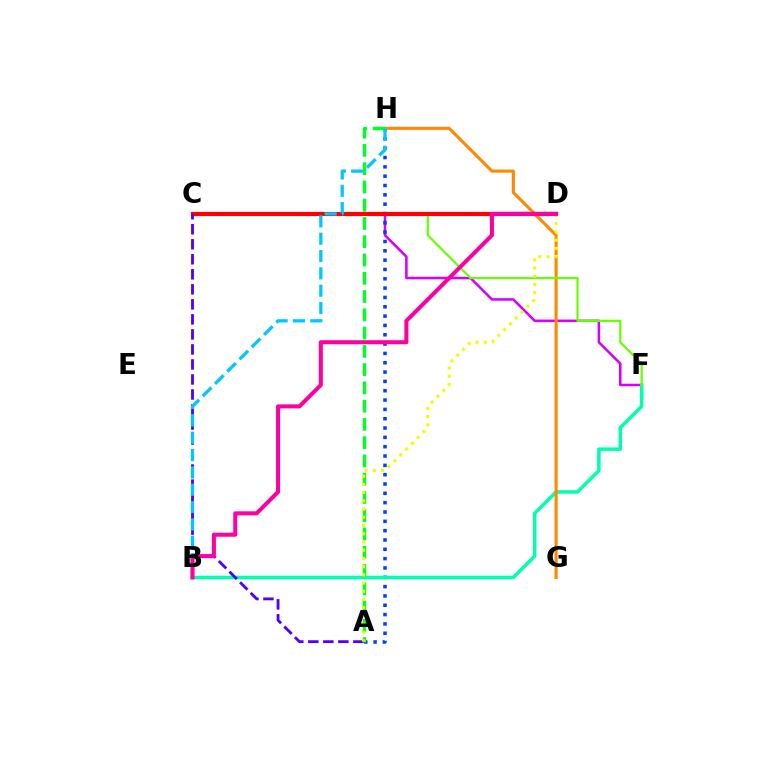{('C', 'F'): [{'color': '#d600ff', 'line_style': 'solid', 'thickness': 1.83}, {'color': '#66ff00', 'line_style': 'solid', 'thickness': 1.58}], ('A', 'H'): [{'color': '#003fff', 'line_style': 'dotted', 'thickness': 2.53}, {'color': '#00ff27', 'line_style': 'dashed', 'thickness': 2.48}], ('B', 'F'): [{'color': '#00ffaf', 'line_style': 'solid', 'thickness': 2.51}], ('G', 'H'): [{'color': '#ff8800', 'line_style': 'solid', 'thickness': 2.23}], ('C', 'D'): [{'color': '#ff0000', 'line_style': 'solid', 'thickness': 3.0}], ('A', 'C'): [{'color': '#4f00ff', 'line_style': 'dashed', 'thickness': 2.04}], ('B', 'H'): [{'color': '#00c7ff', 'line_style': 'dashed', 'thickness': 2.35}], ('A', 'D'): [{'color': '#eeff00', 'line_style': 'dotted', 'thickness': 2.23}], ('B', 'D'): [{'color': '#ff00a0', 'line_style': 'solid', 'thickness': 2.92}]}